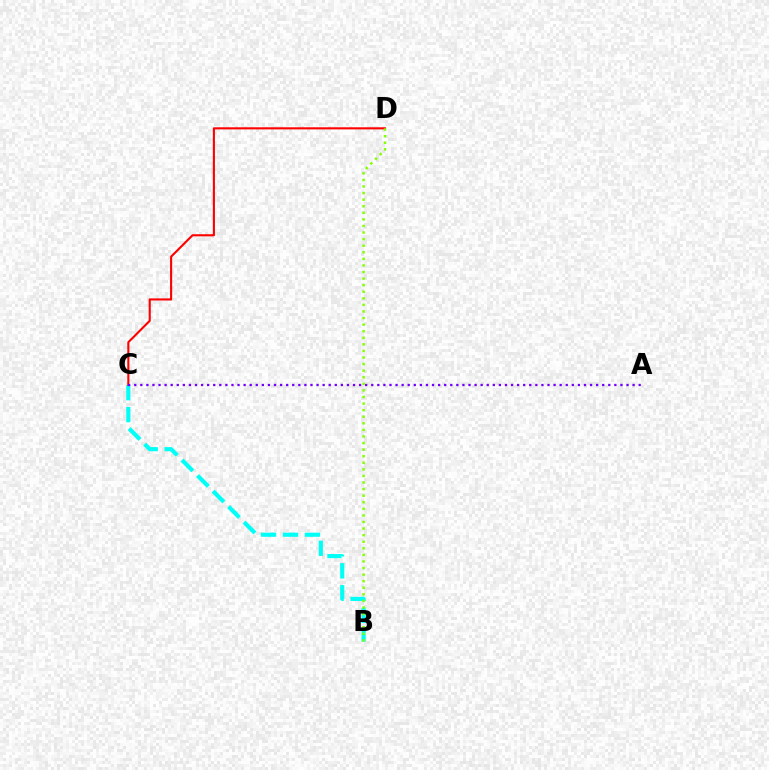{('B', 'C'): [{'color': '#00fff6', 'line_style': 'dashed', 'thickness': 2.98}], ('C', 'D'): [{'color': '#ff0000', 'line_style': 'solid', 'thickness': 1.51}], ('B', 'D'): [{'color': '#84ff00', 'line_style': 'dotted', 'thickness': 1.79}], ('A', 'C'): [{'color': '#7200ff', 'line_style': 'dotted', 'thickness': 1.65}]}